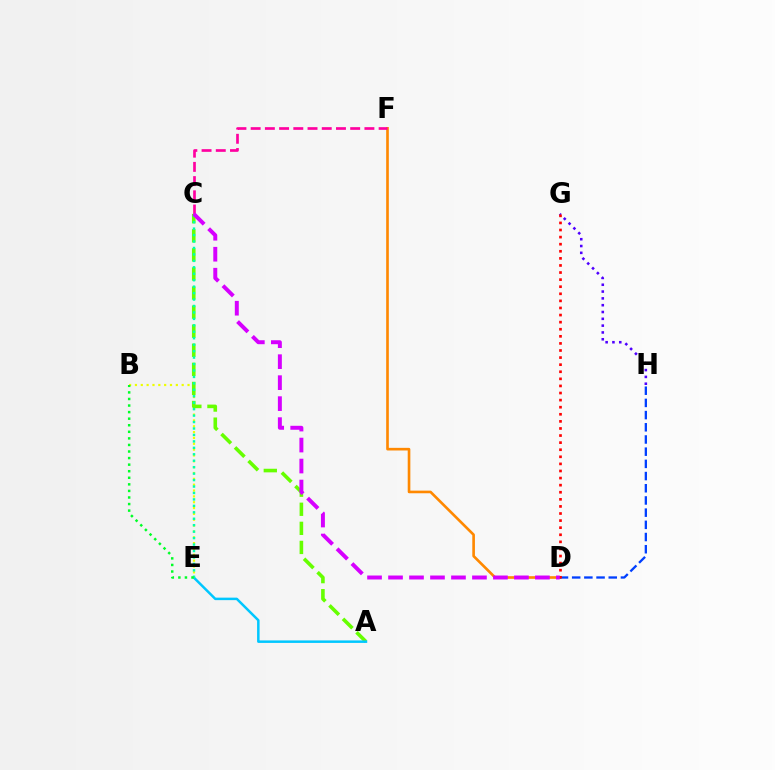{('B', 'E'): [{'color': '#eeff00', 'line_style': 'dotted', 'thickness': 1.59}, {'color': '#00ff27', 'line_style': 'dotted', 'thickness': 1.78}], ('A', 'C'): [{'color': '#66ff00', 'line_style': 'dashed', 'thickness': 2.59}], ('D', 'F'): [{'color': '#ff8800', 'line_style': 'solid', 'thickness': 1.9}], ('D', 'H'): [{'color': '#003fff', 'line_style': 'dashed', 'thickness': 1.66}], ('A', 'E'): [{'color': '#00c7ff', 'line_style': 'solid', 'thickness': 1.8}], ('C', 'E'): [{'color': '#00ffaf', 'line_style': 'dotted', 'thickness': 1.75}], ('G', 'H'): [{'color': '#4f00ff', 'line_style': 'dotted', 'thickness': 1.85}], ('D', 'G'): [{'color': '#ff0000', 'line_style': 'dotted', 'thickness': 1.93}], ('C', 'F'): [{'color': '#ff00a0', 'line_style': 'dashed', 'thickness': 1.93}], ('C', 'D'): [{'color': '#d600ff', 'line_style': 'dashed', 'thickness': 2.85}]}